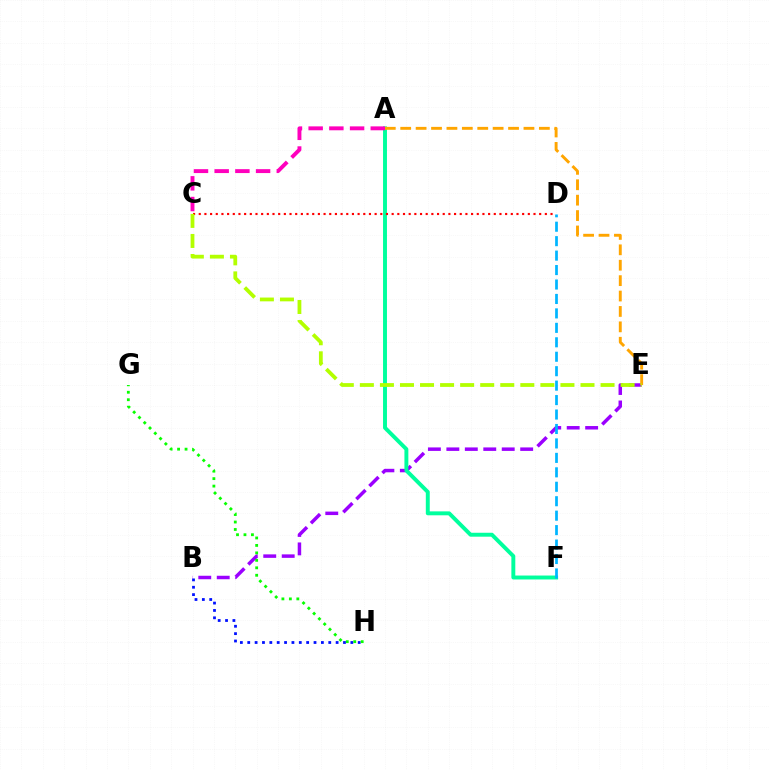{('B', 'H'): [{'color': '#0010ff', 'line_style': 'dotted', 'thickness': 2.0}], ('B', 'E'): [{'color': '#9b00ff', 'line_style': 'dashed', 'thickness': 2.51}], ('A', 'F'): [{'color': '#00ff9d', 'line_style': 'solid', 'thickness': 2.83}], ('A', 'E'): [{'color': '#ffa500', 'line_style': 'dashed', 'thickness': 2.09}], ('A', 'C'): [{'color': '#ff00bd', 'line_style': 'dashed', 'thickness': 2.81}], ('C', 'D'): [{'color': '#ff0000', 'line_style': 'dotted', 'thickness': 1.54}], ('C', 'E'): [{'color': '#b3ff00', 'line_style': 'dashed', 'thickness': 2.72}], ('D', 'F'): [{'color': '#00b5ff', 'line_style': 'dashed', 'thickness': 1.96}], ('G', 'H'): [{'color': '#08ff00', 'line_style': 'dotted', 'thickness': 2.03}]}